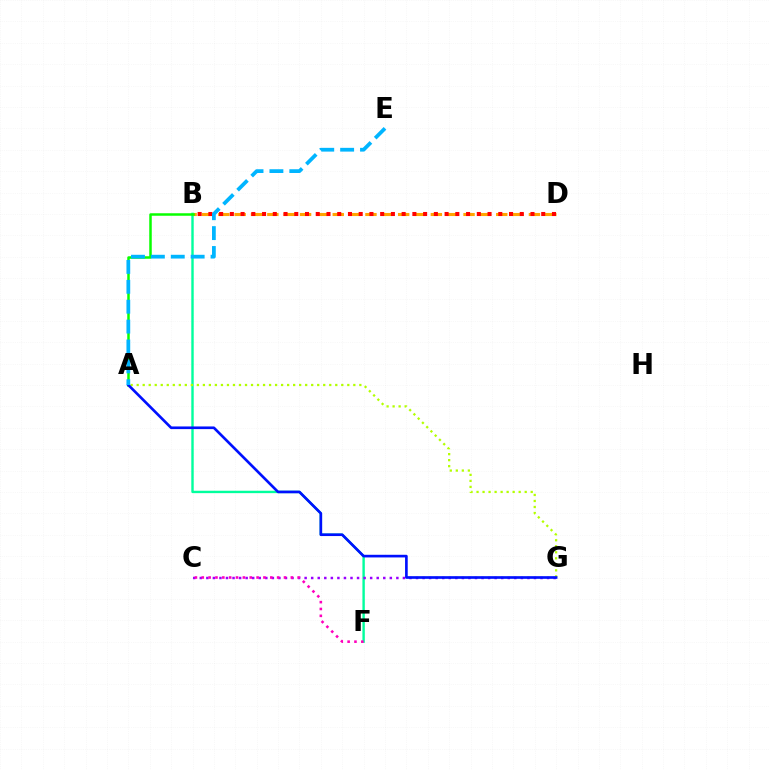{('B', 'F'): [{'color': '#00ff9d', 'line_style': 'solid', 'thickness': 1.73}], ('B', 'D'): [{'color': '#ffa500', 'line_style': 'dashed', 'thickness': 2.22}, {'color': '#ff0000', 'line_style': 'dotted', 'thickness': 2.92}], ('A', 'B'): [{'color': '#08ff00', 'line_style': 'solid', 'thickness': 1.8}], ('C', 'G'): [{'color': '#9b00ff', 'line_style': 'dotted', 'thickness': 1.78}], ('A', 'G'): [{'color': '#b3ff00', 'line_style': 'dotted', 'thickness': 1.64}, {'color': '#0010ff', 'line_style': 'solid', 'thickness': 1.91}], ('C', 'F'): [{'color': '#ff00bd', 'line_style': 'dotted', 'thickness': 1.86}], ('A', 'E'): [{'color': '#00b5ff', 'line_style': 'dashed', 'thickness': 2.7}]}